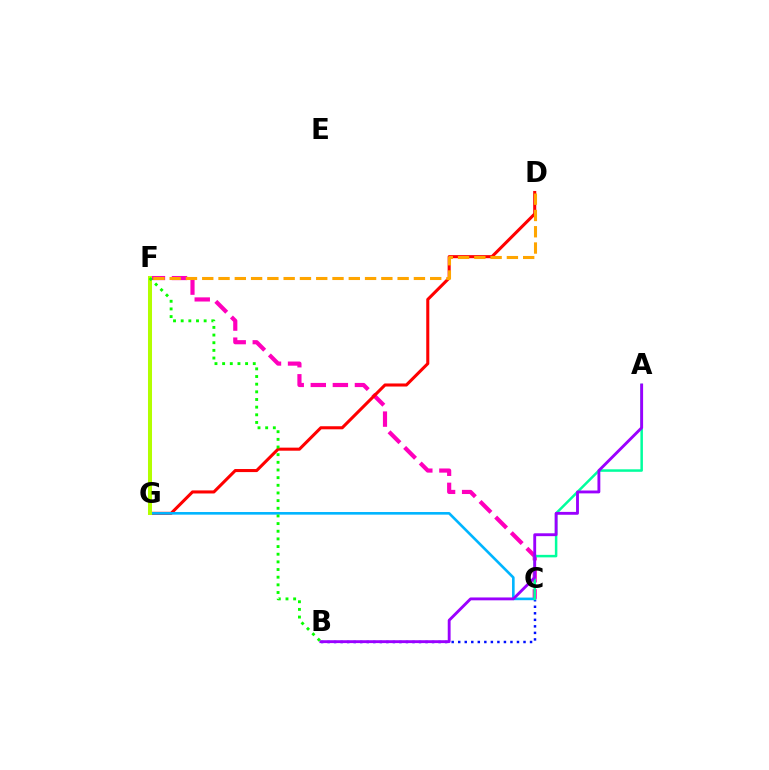{('B', 'C'): [{'color': '#0010ff', 'line_style': 'dotted', 'thickness': 1.77}], ('C', 'F'): [{'color': '#ff00bd', 'line_style': 'dashed', 'thickness': 3.0}], ('D', 'G'): [{'color': '#ff0000', 'line_style': 'solid', 'thickness': 2.21}], ('D', 'F'): [{'color': '#ffa500', 'line_style': 'dashed', 'thickness': 2.21}], ('C', 'G'): [{'color': '#00b5ff', 'line_style': 'solid', 'thickness': 1.89}], ('A', 'C'): [{'color': '#00ff9d', 'line_style': 'solid', 'thickness': 1.8}], ('A', 'B'): [{'color': '#9b00ff', 'line_style': 'solid', 'thickness': 2.06}], ('F', 'G'): [{'color': '#b3ff00', 'line_style': 'solid', 'thickness': 2.9}], ('B', 'F'): [{'color': '#08ff00', 'line_style': 'dotted', 'thickness': 2.08}]}